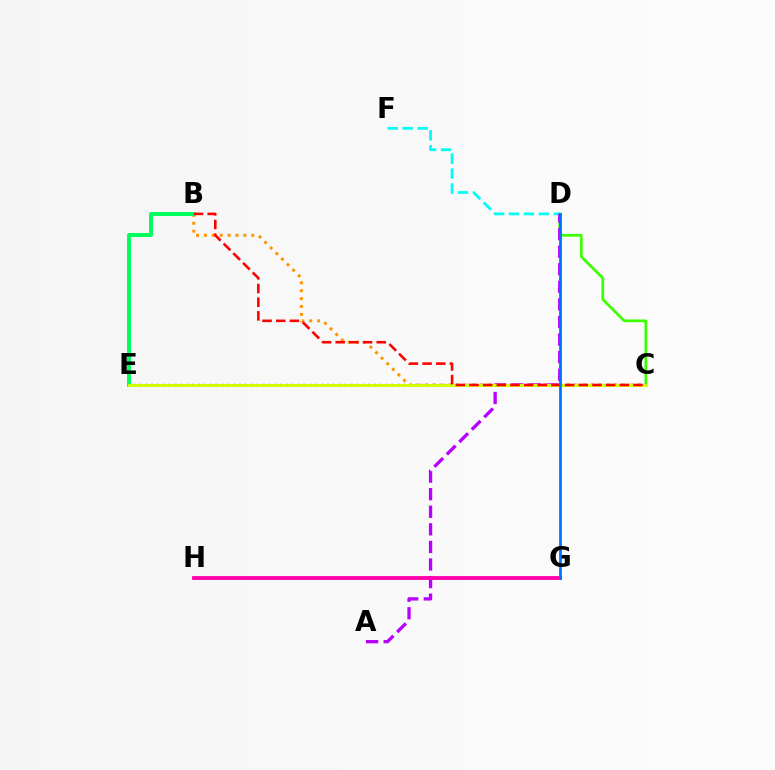{('B', 'C'): [{'color': '#ff9400', 'line_style': 'dotted', 'thickness': 2.14}, {'color': '#ff0000', 'line_style': 'dashed', 'thickness': 1.86}], ('B', 'E'): [{'color': '#00ff5c', 'line_style': 'solid', 'thickness': 2.85}], ('C', 'D'): [{'color': '#3dff00', 'line_style': 'solid', 'thickness': 1.96}], ('C', 'E'): [{'color': '#2500ff', 'line_style': 'dotted', 'thickness': 1.59}, {'color': '#d1ff00', 'line_style': 'solid', 'thickness': 2.07}], ('D', 'F'): [{'color': '#00fff6', 'line_style': 'dashed', 'thickness': 2.03}], ('A', 'D'): [{'color': '#b900ff', 'line_style': 'dashed', 'thickness': 2.39}], ('G', 'H'): [{'color': '#ff00ac', 'line_style': 'solid', 'thickness': 2.75}], ('D', 'G'): [{'color': '#0074ff', 'line_style': 'solid', 'thickness': 1.99}]}